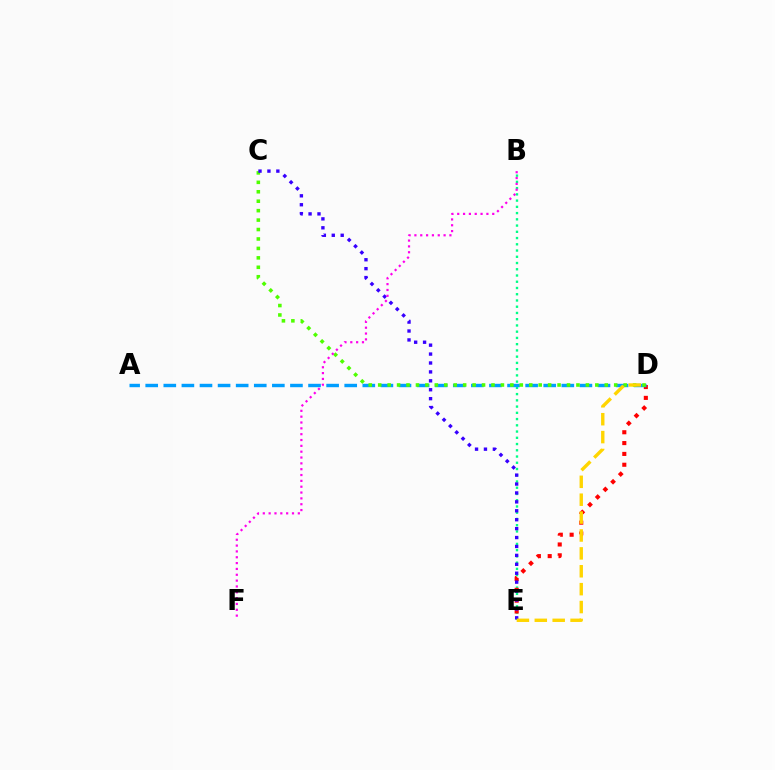{('B', 'E'): [{'color': '#00ff86', 'line_style': 'dotted', 'thickness': 1.7}], ('D', 'E'): [{'color': '#ff0000', 'line_style': 'dotted', 'thickness': 2.94}, {'color': '#ffd500', 'line_style': 'dashed', 'thickness': 2.43}], ('A', 'D'): [{'color': '#009eff', 'line_style': 'dashed', 'thickness': 2.46}], ('C', 'D'): [{'color': '#4fff00', 'line_style': 'dotted', 'thickness': 2.56}], ('C', 'E'): [{'color': '#3700ff', 'line_style': 'dotted', 'thickness': 2.42}], ('B', 'F'): [{'color': '#ff00ed', 'line_style': 'dotted', 'thickness': 1.59}]}